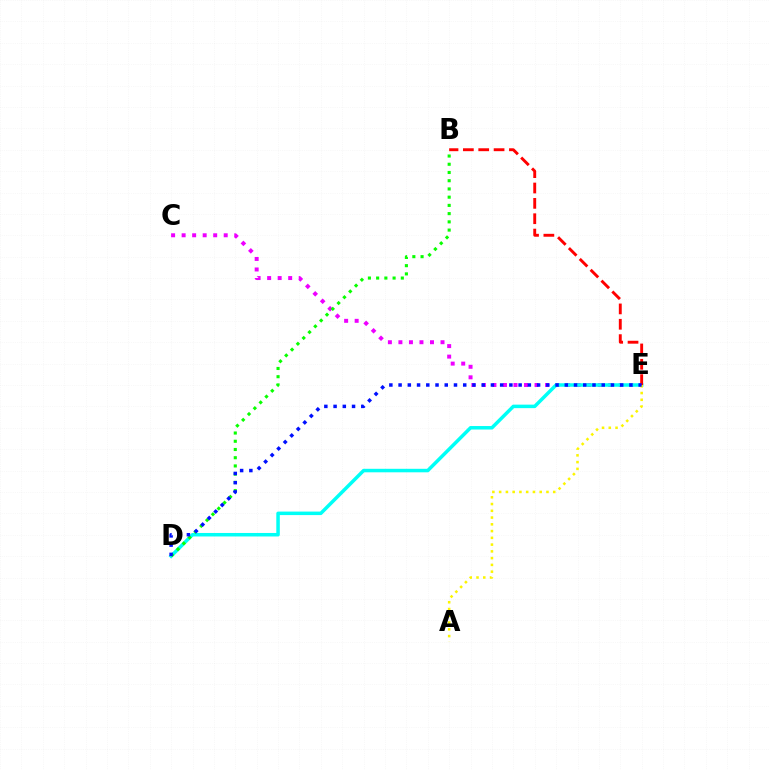{('C', 'E'): [{'color': '#ee00ff', 'line_style': 'dotted', 'thickness': 2.86}], ('D', 'E'): [{'color': '#00fff6', 'line_style': 'solid', 'thickness': 2.52}, {'color': '#0010ff', 'line_style': 'dotted', 'thickness': 2.51}], ('B', 'E'): [{'color': '#ff0000', 'line_style': 'dashed', 'thickness': 2.09}], ('B', 'D'): [{'color': '#08ff00', 'line_style': 'dotted', 'thickness': 2.24}], ('A', 'E'): [{'color': '#fcf500', 'line_style': 'dotted', 'thickness': 1.84}]}